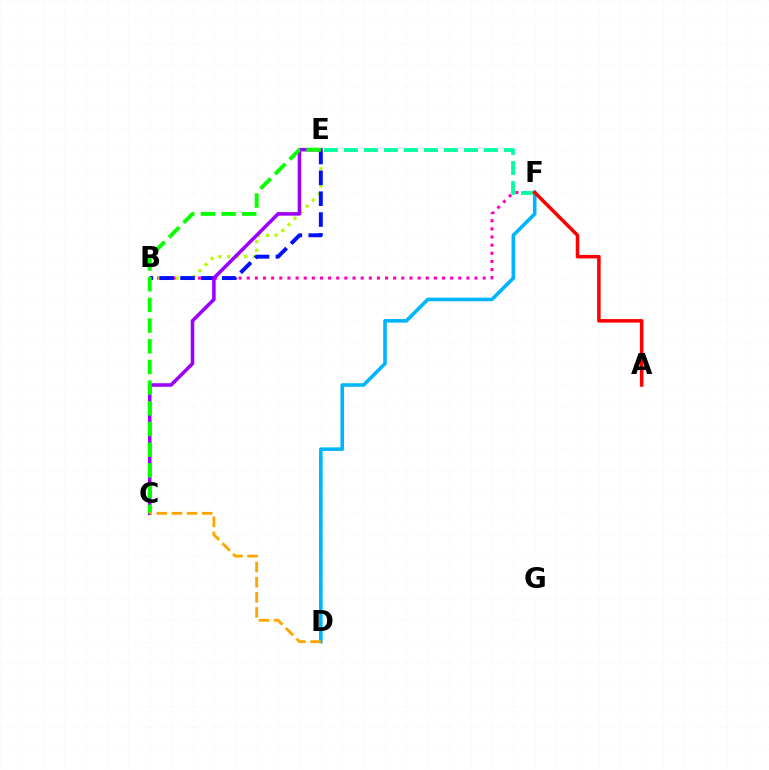{('B', 'F'): [{'color': '#ff00bd', 'line_style': 'dotted', 'thickness': 2.21}], ('B', 'E'): [{'color': '#b3ff00', 'line_style': 'dotted', 'thickness': 2.34}, {'color': '#0010ff', 'line_style': 'dashed', 'thickness': 2.83}], ('C', 'E'): [{'color': '#9b00ff', 'line_style': 'solid', 'thickness': 2.56}, {'color': '#08ff00', 'line_style': 'dashed', 'thickness': 2.81}], ('D', 'F'): [{'color': '#00b5ff', 'line_style': 'solid', 'thickness': 2.59}], ('E', 'F'): [{'color': '#00ff9d', 'line_style': 'dashed', 'thickness': 2.72}], ('A', 'F'): [{'color': '#ff0000', 'line_style': 'solid', 'thickness': 2.54}], ('C', 'D'): [{'color': '#ffa500', 'line_style': 'dashed', 'thickness': 2.05}]}